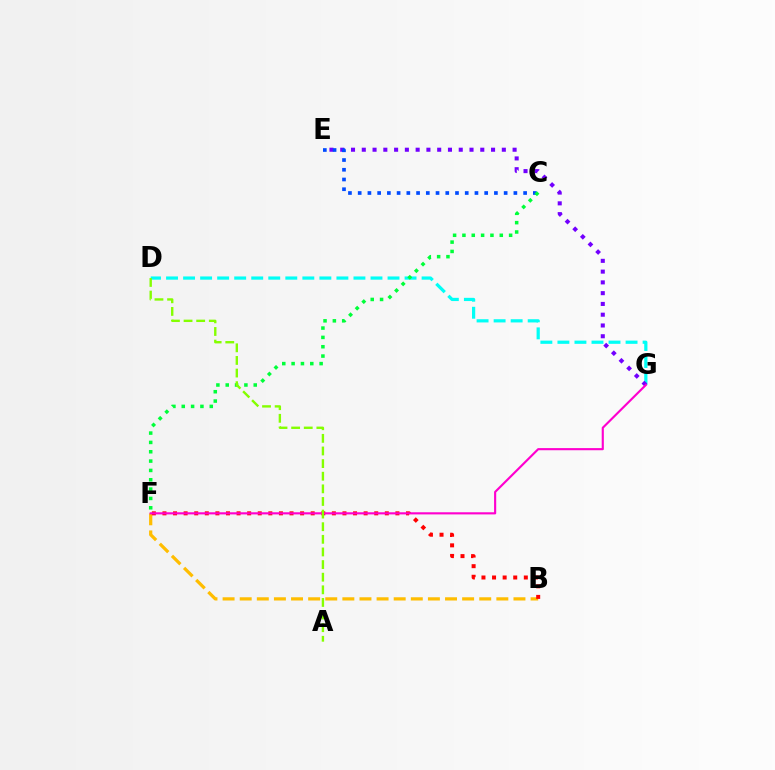{('D', 'G'): [{'color': '#00fff6', 'line_style': 'dashed', 'thickness': 2.31}], ('E', 'G'): [{'color': '#7200ff', 'line_style': 'dotted', 'thickness': 2.93}], ('B', 'F'): [{'color': '#ffbd00', 'line_style': 'dashed', 'thickness': 2.32}, {'color': '#ff0000', 'line_style': 'dotted', 'thickness': 2.88}], ('C', 'E'): [{'color': '#004bff', 'line_style': 'dotted', 'thickness': 2.64}], ('C', 'F'): [{'color': '#00ff39', 'line_style': 'dotted', 'thickness': 2.54}], ('F', 'G'): [{'color': '#ff00cf', 'line_style': 'solid', 'thickness': 1.54}], ('A', 'D'): [{'color': '#84ff00', 'line_style': 'dashed', 'thickness': 1.71}]}